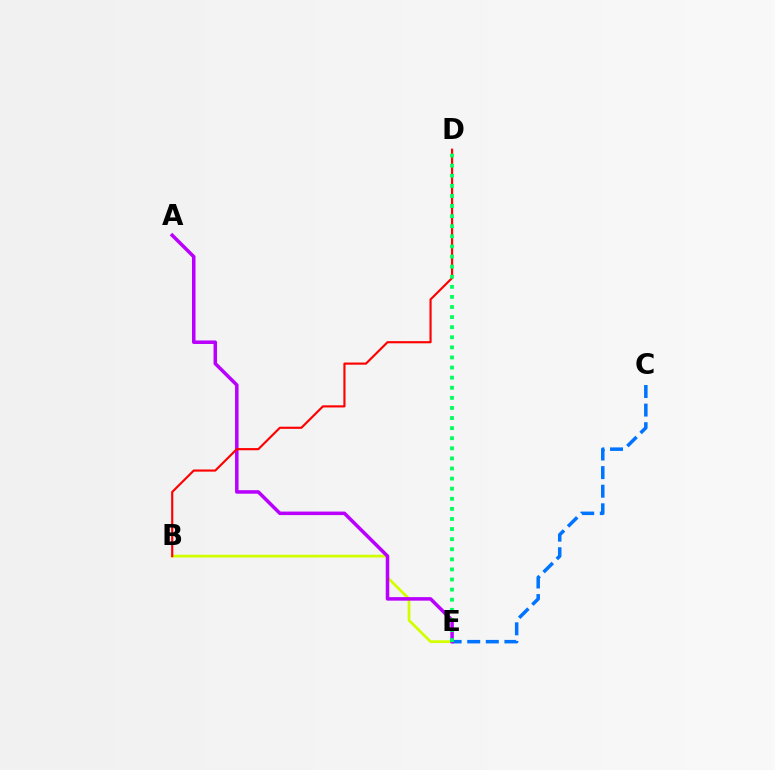{('B', 'E'): [{'color': '#d1ff00', 'line_style': 'solid', 'thickness': 1.98}], ('C', 'E'): [{'color': '#0074ff', 'line_style': 'dashed', 'thickness': 2.53}], ('A', 'E'): [{'color': '#b900ff', 'line_style': 'solid', 'thickness': 2.53}], ('B', 'D'): [{'color': '#ff0000', 'line_style': 'solid', 'thickness': 1.55}], ('D', 'E'): [{'color': '#00ff5c', 'line_style': 'dotted', 'thickness': 2.74}]}